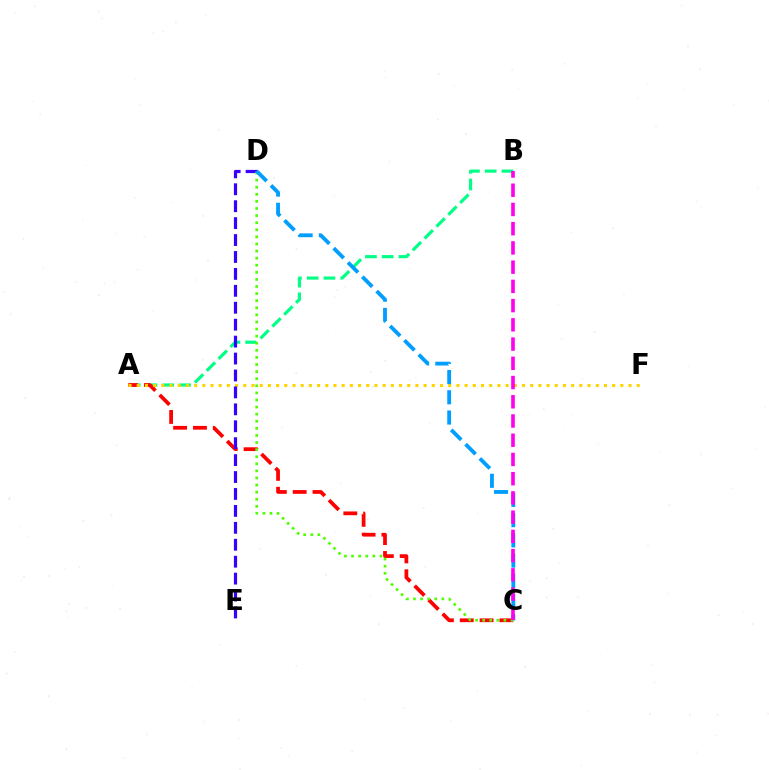{('A', 'B'): [{'color': '#00ff86', 'line_style': 'dashed', 'thickness': 2.28}], ('A', 'C'): [{'color': '#ff0000', 'line_style': 'dashed', 'thickness': 2.69}], ('A', 'F'): [{'color': '#ffd500', 'line_style': 'dotted', 'thickness': 2.23}], ('D', 'E'): [{'color': '#3700ff', 'line_style': 'dashed', 'thickness': 2.3}], ('C', 'D'): [{'color': '#4fff00', 'line_style': 'dotted', 'thickness': 1.93}, {'color': '#009eff', 'line_style': 'dashed', 'thickness': 2.75}], ('B', 'C'): [{'color': '#ff00ed', 'line_style': 'dashed', 'thickness': 2.61}]}